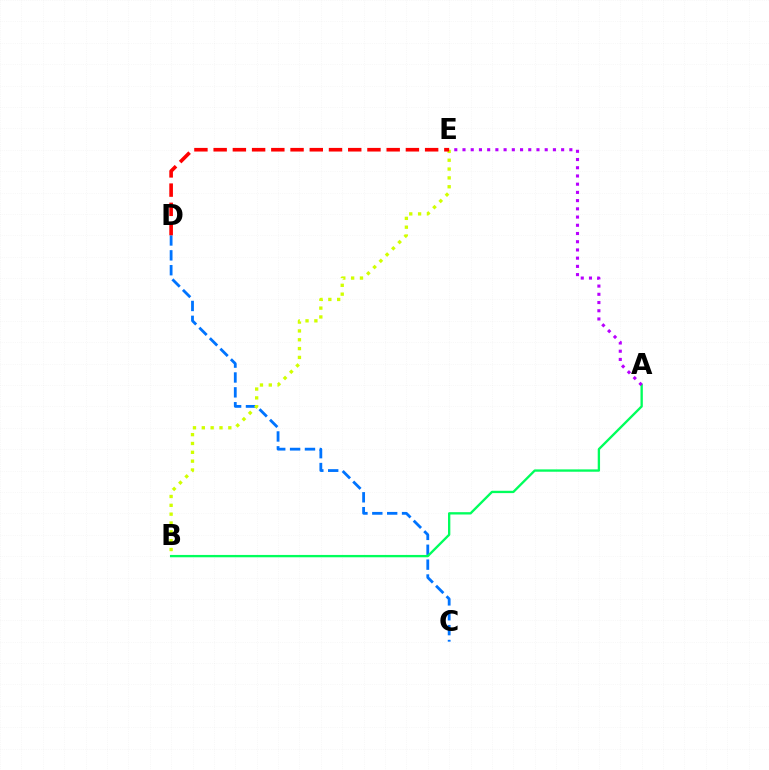{('C', 'D'): [{'color': '#0074ff', 'line_style': 'dashed', 'thickness': 2.02}], ('B', 'E'): [{'color': '#d1ff00', 'line_style': 'dotted', 'thickness': 2.4}], ('A', 'B'): [{'color': '#00ff5c', 'line_style': 'solid', 'thickness': 1.68}], ('A', 'E'): [{'color': '#b900ff', 'line_style': 'dotted', 'thickness': 2.23}], ('D', 'E'): [{'color': '#ff0000', 'line_style': 'dashed', 'thickness': 2.61}]}